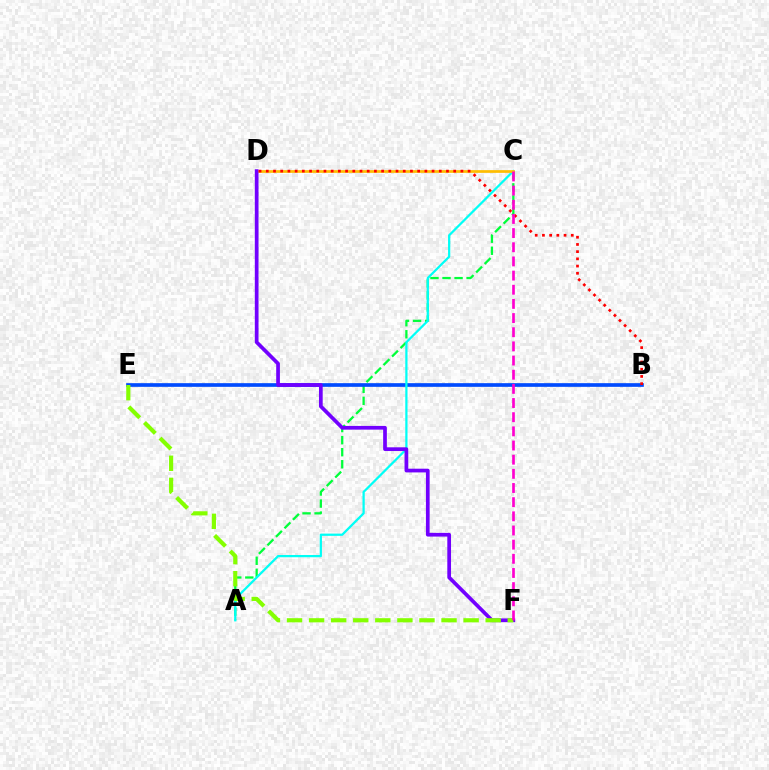{('A', 'C'): [{'color': '#00ff39', 'line_style': 'dashed', 'thickness': 1.64}, {'color': '#00fff6', 'line_style': 'solid', 'thickness': 1.61}], ('B', 'E'): [{'color': '#004bff', 'line_style': 'solid', 'thickness': 2.64}], ('C', 'D'): [{'color': '#ffbd00', 'line_style': 'solid', 'thickness': 1.95}], ('D', 'F'): [{'color': '#7200ff', 'line_style': 'solid', 'thickness': 2.67}], ('E', 'F'): [{'color': '#84ff00', 'line_style': 'dashed', 'thickness': 3.0}], ('B', 'D'): [{'color': '#ff0000', 'line_style': 'dotted', 'thickness': 1.96}], ('C', 'F'): [{'color': '#ff00cf', 'line_style': 'dashed', 'thickness': 1.92}]}